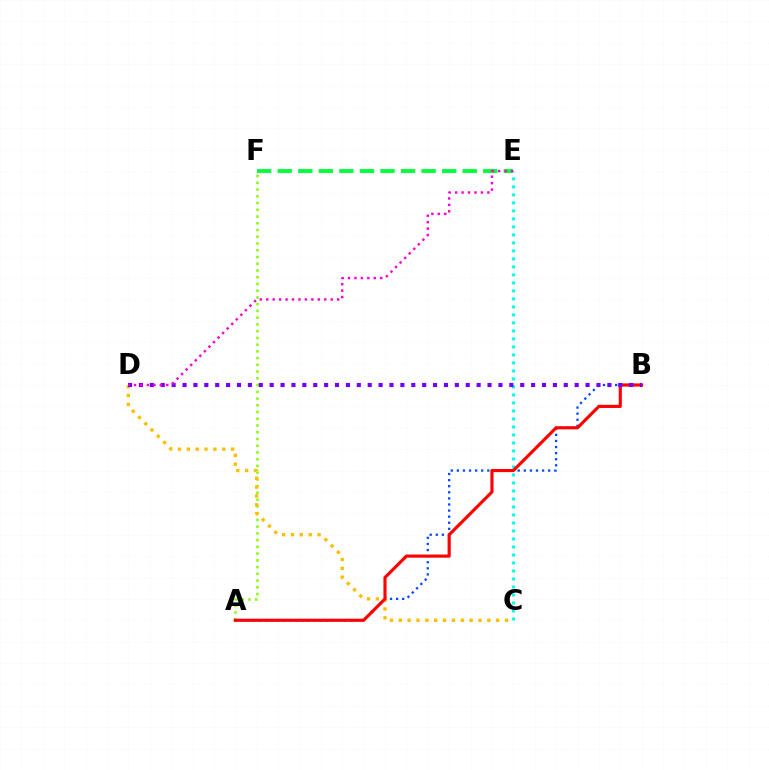{('A', 'B'): [{'color': '#004bff', 'line_style': 'dotted', 'thickness': 1.65}, {'color': '#ff0000', 'line_style': 'solid', 'thickness': 2.26}], ('A', 'F'): [{'color': '#84ff00', 'line_style': 'dotted', 'thickness': 1.83}], ('C', 'E'): [{'color': '#00fff6', 'line_style': 'dotted', 'thickness': 2.17}], ('C', 'D'): [{'color': '#ffbd00', 'line_style': 'dotted', 'thickness': 2.41}], ('E', 'F'): [{'color': '#00ff39', 'line_style': 'dashed', 'thickness': 2.79}], ('B', 'D'): [{'color': '#7200ff', 'line_style': 'dotted', 'thickness': 2.96}], ('D', 'E'): [{'color': '#ff00cf', 'line_style': 'dotted', 'thickness': 1.75}]}